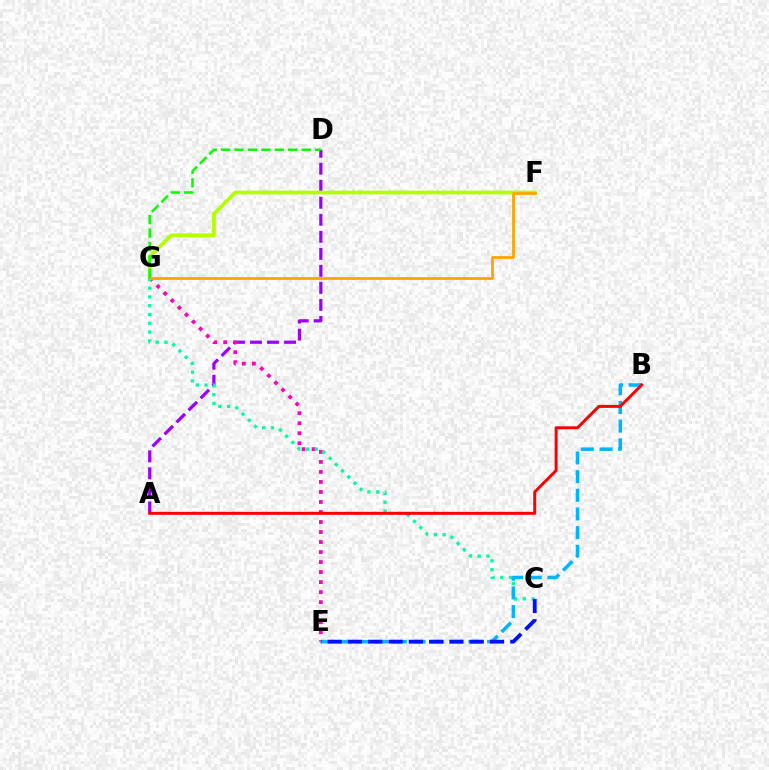{('A', 'D'): [{'color': '#9b00ff', 'line_style': 'dashed', 'thickness': 2.31}], ('F', 'G'): [{'color': '#b3ff00', 'line_style': 'solid', 'thickness': 2.67}, {'color': '#ffa500', 'line_style': 'solid', 'thickness': 2.0}], ('E', 'G'): [{'color': '#ff00bd', 'line_style': 'dotted', 'thickness': 2.72}], ('C', 'G'): [{'color': '#00ff9d', 'line_style': 'dotted', 'thickness': 2.39}], ('B', 'E'): [{'color': '#00b5ff', 'line_style': 'dashed', 'thickness': 2.53}], ('C', 'E'): [{'color': '#0010ff', 'line_style': 'dashed', 'thickness': 2.76}], ('A', 'B'): [{'color': '#ff0000', 'line_style': 'solid', 'thickness': 2.14}], ('D', 'G'): [{'color': '#08ff00', 'line_style': 'dashed', 'thickness': 1.82}]}